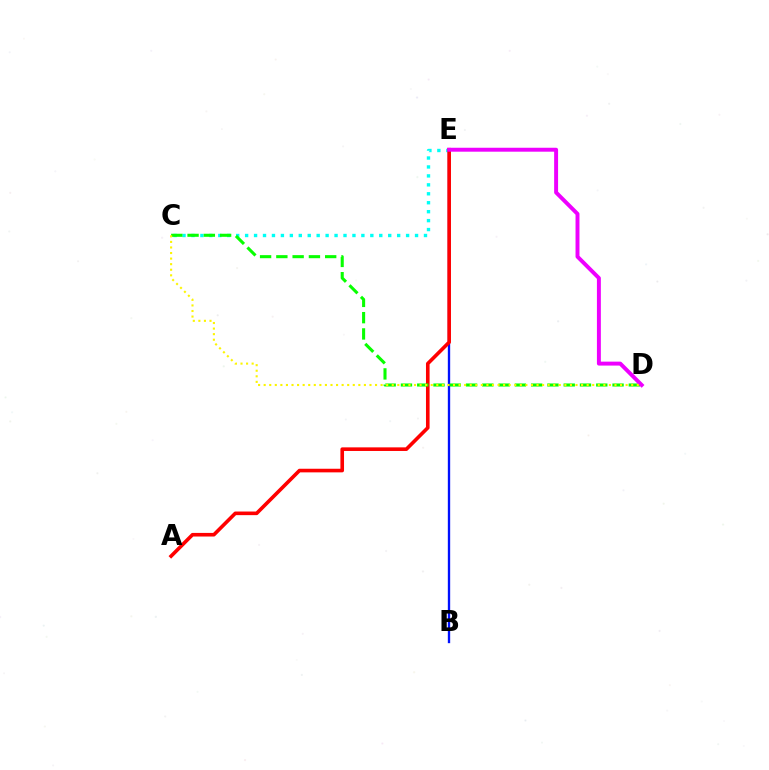{('B', 'E'): [{'color': '#0010ff', 'line_style': 'solid', 'thickness': 1.69}], ('C', 'E'): [{'color': '#00fff6', 'line_style': 'dotted', 'thickness': 2.43}], ('A', 'E'): [{'color': '#ff0000', 'line_style': 'solid', 'thickness': 2.6}], ('C', 'D'): [{'color': '#08ff00', 'line_style': 'dashed', 'thickness': 2.21}, {'color': '#fcf500', 'line_style': 'dotted', 'thickness': 1.51}], ('D', 'E'): [{'color': '#ee00ff', 'line_style': 'solid', 'thickness': 2.84}]}